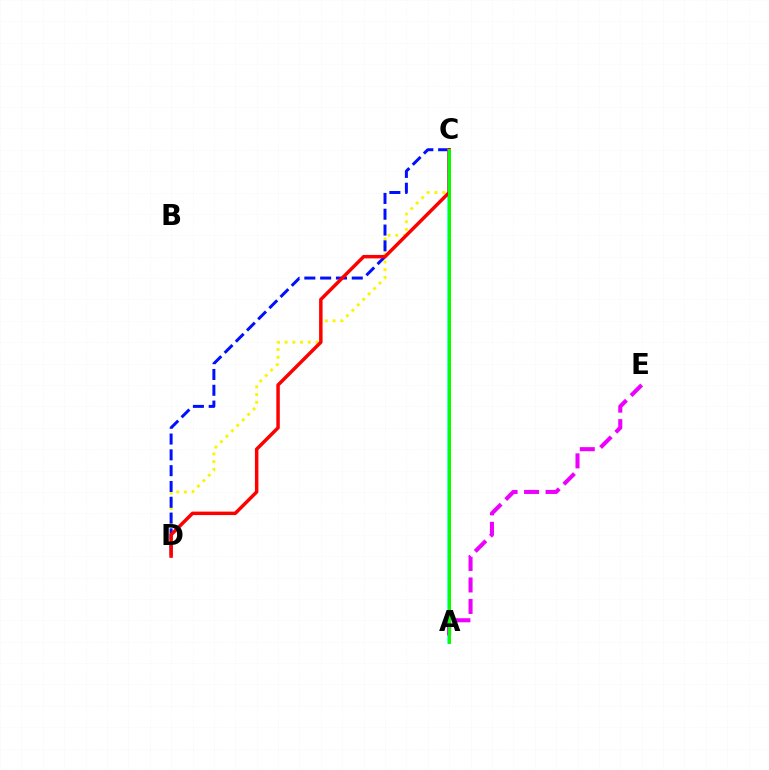{('C', 'D'): [{'color': '#fcf500', 'line_style': 'dotted', 'thickness': 2.09}, {'color': '#0010ff', 'line_style': 'dashed', 'thickness': 2.15}, {'color': '#ff0000', 'line_style': 'solid', 'thickness': 2.49}], ('A', 'C'): [{'color': '#00fff6', 'line_style': 'solid', 'thickness': 2.53}, {'color': '#08ff00', 'line_style': 'solid', 'thickness': 2.15}], ('A', 'E'): [{'color': '#ee00ff', 'line_style': 'dashed', 'thickness': 2.92}]}